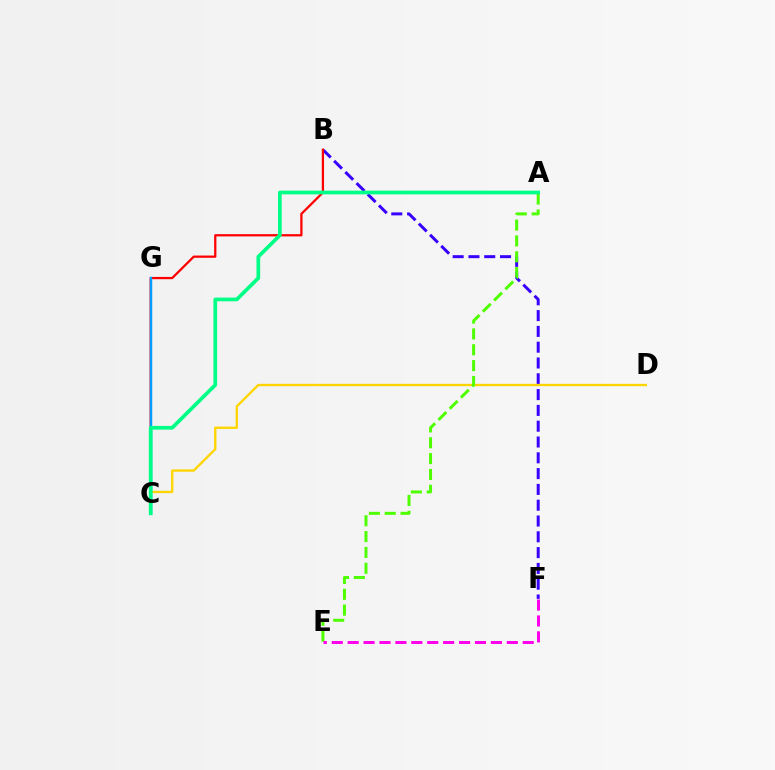{('B', 'F'): [{'color': '#3700ff', 'line_style': 'dashed', 'thickness': 2.15}], ('B', 'C'): [{'color': '#ff0000', 'line_style': 'solid', 'thickness': 1.63}], ('C', 'D'): [{'color': '#ffd500', 'line_style': 'solid', 'thickness': 1.68}], ('A', 'E'): [{'color': '#4fff00', 'line_style': 'dashed', 'thickness': 2.15}], ('C', 'G'): [{'color': '#009eff', 'line_style': 'solid', 'thickness': 1.75}], ('E', 'F'): [{'color': '#ff00ed', 'line_style': 'dashed', 'thickness': 2.16}], ('A', 'C'): [{'color': '#00ff86', 'line_style': 'solid', 'thickness': 2.67}]}